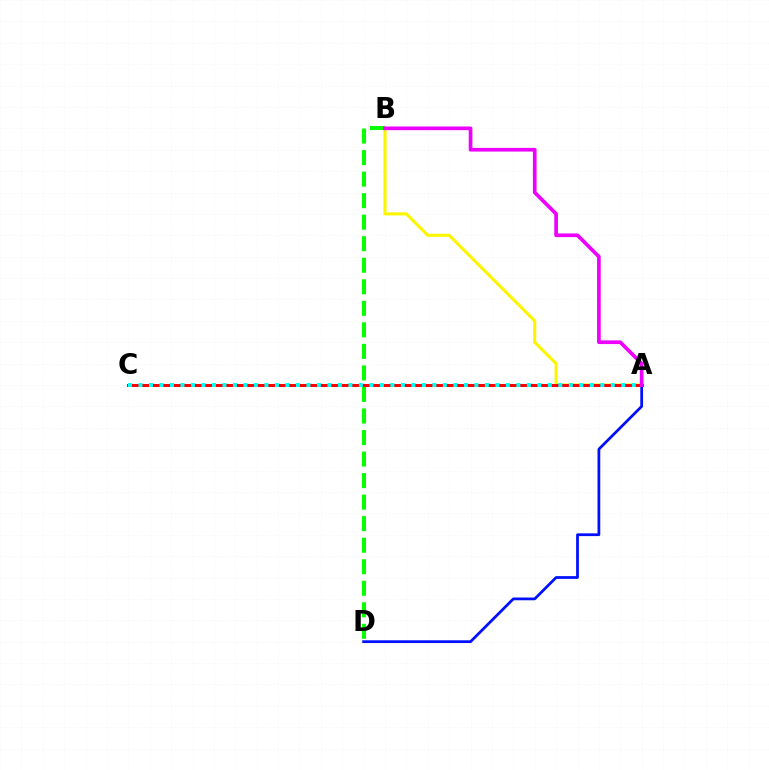{('A', 'D'): [{'color': '#0010ff', 'line_style': 'solid', 'thickness': 1.98}], ('B', 'D'): [{'color': '#08ff00', 'line_style': 'dashed', 'thickness': 2.93}], ('A', 'B'): [{'color': '#fcf500', 'line_style': 'solid', 'thickness': 2.24}, {'color': '#ee00ff', 'line_style': 'solid', 'thickness': 2.65}], ('A', 'C'): [{'color': '#ff0000', 'line_style': 'solid', 'thickness': 2.15}, {'color': '#00fff6', 'line_style': 'dotted', 'thickness': 2.85}]}